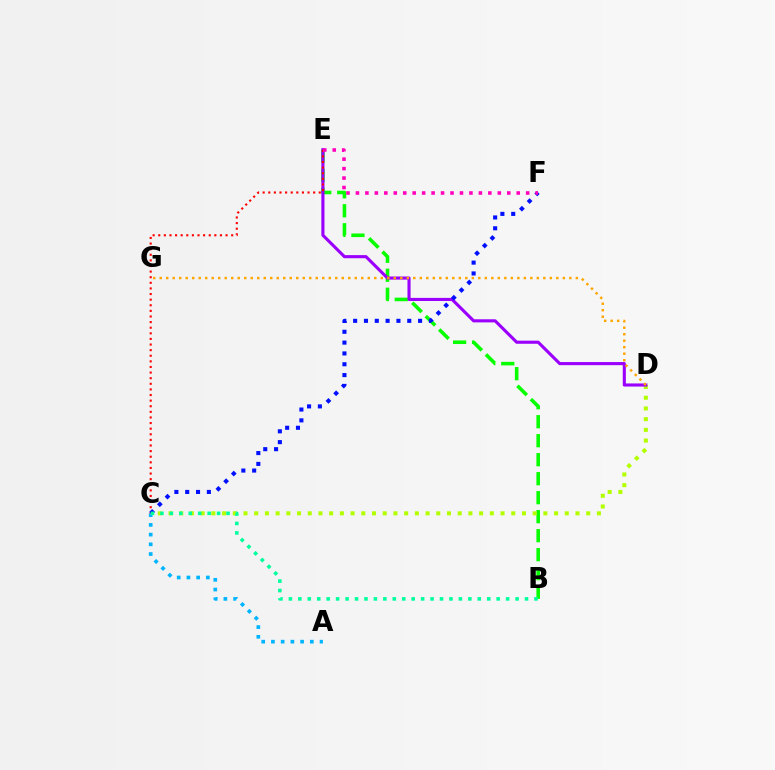{('B', 'E'): [{'color': '#08ff00', 'line_style': 'dashed', 'thickness': 2.58}], ('C', 'D'): [{'color': '#b3ff00', 'line_style': 'dotted', 'thickness': 2.91}], ('A', 'C'): [{'color': '#00b5ff', 'line_style': 'dotted', 'thickness': 2.64}], ('D', 'E'): [{'color': '#9b00ff', 'line_style': 'solid', 'thickness': 2.24}], ('C', 'E'): [{'color': '#ff0000', 'line_style': 'dotted', 'thickness': 1.52}], ('C', 'F'): [{'color': '#0010ff', 'line_style': 'dotted', 'thickness': 2.94}], ('E', 'F'): [{'color': '#ff00bd', 'line_style': 'dotted', 'thickness': 2.57}], ('B', 'C'): [{'color': '#00ff9d', 'line_style': 'dotted', 'thickness': 2.57}], ('D', 'G'): [{'color': '#ffa500', 'line_style': 'dotted', 'thickness': 1.77}]}